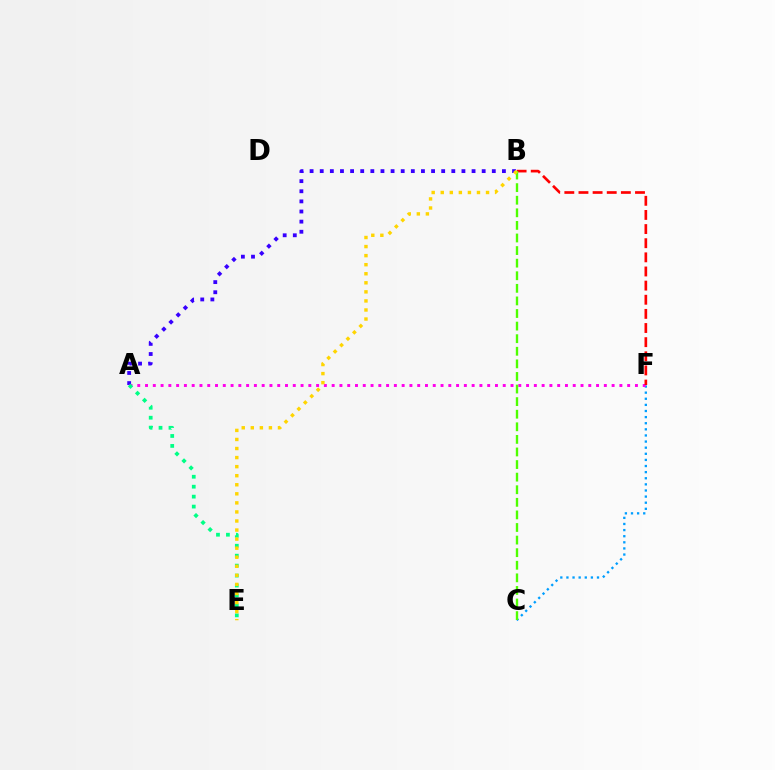{('C', 'F'): [{'color': '#009eff', 'line_style': 'dotted', 'thickness': 1.66}], ('A', 'B'): [{'color': '#3700ff', 'line_style': 'dotted', 'thickness': 2.75}], ('A', 'F'): [{'color': '#ff00ed', 'line_style': 'dotted', 'thickness': 2.11}], ('B', 'F'): [{'color': '#ff0000', 'line_style': 'dashed', 'thickness': 1.92}], ('B', 'C'): [{'color': '#4fff00', 'line_style': 'dashed', 'thickness': 1.71}], ('A', 'E'): [{'color': '#00ff86', 'line_style': 'dotted', 'thickness': 2.7}], ('B', 'E'): [{'color': '#ffd500', 'line_style': 'dotted', 'thickness': 2.46}]}